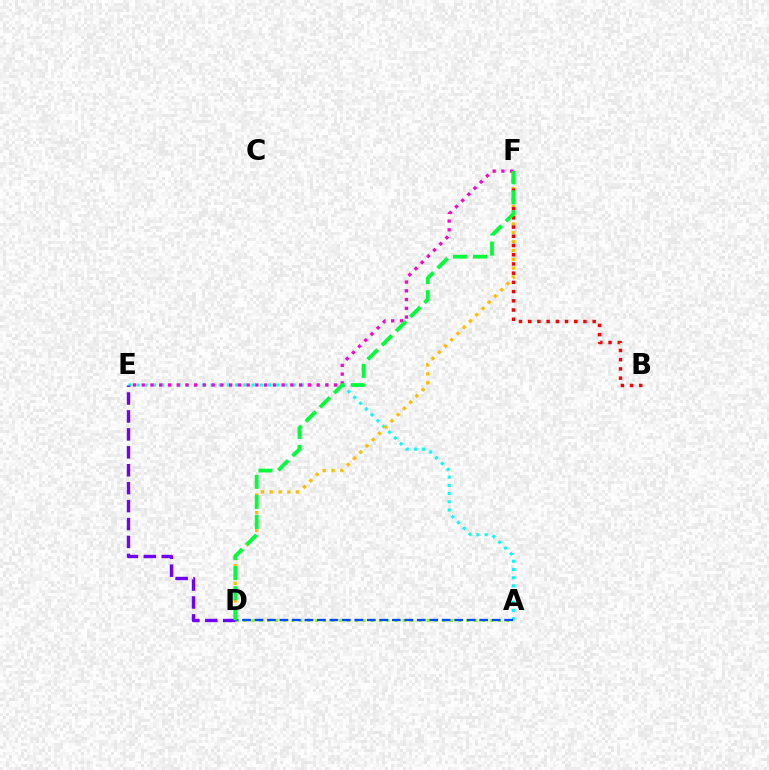{('A', 'D'): [{'color': '#84ff00', 'line_style': 'dotted', 'thickness': 2.16}, {'color': '#004bff', 'line_style': 'dashed', 'thickness': 1.7}], ('A', 'E'): [{'color': '#00fff6', 'line_style': 'dotted', 'thickness': 2.23}], ('D', 'F'): [{'color': '#ffbd00', 'line_style': 'dotted', 'thickness': 2.4}, {'color': '#00ff39', 'line_style': 'dashed', 'thickness': 2.72}], ('E', 'F'): [{'color': '#ff00cf', 'line_style': 'dotted', 'thickness': 2.38}], ('D', 'E'): [{'color': '#7200ff', 'line_style': 'dashed', 'thickness': 2.44}], ('B', 'F'): [{'color': '#ff0000', 'line_style': 'dotted', 'thickness': 2.5}]}